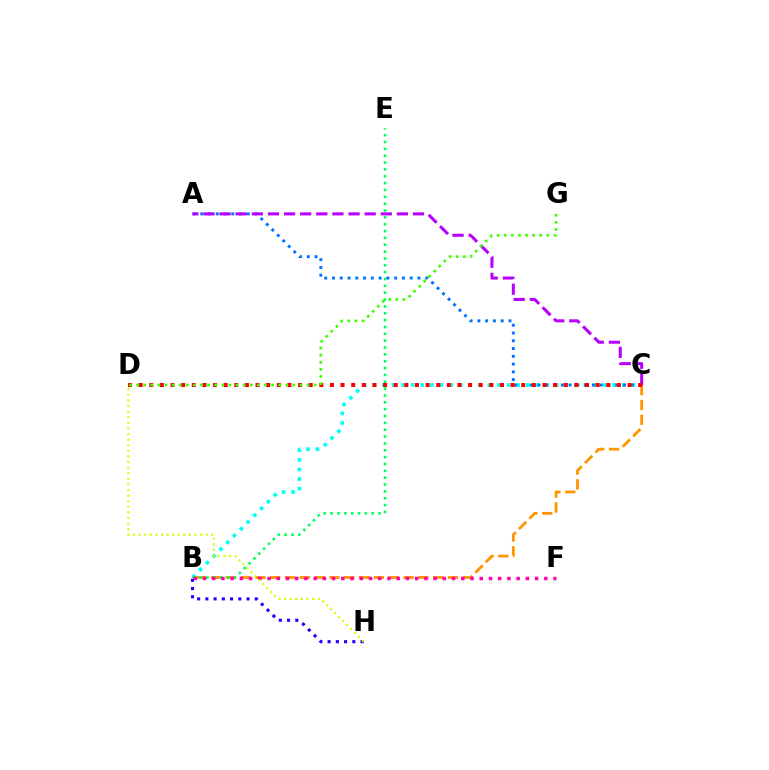{('B', 'C'): [{'color': '#00fff6', 'line_style': 'dotted', 'thickness': 2.61}, {'color': '#ff9400', 'line_style': 'dashed', 'thickness': 2.01}], ('B', 'E'): [{'color': '#00ff5c', 'line_style': 'dotted', 'thickness': 1.86}], ('B', 'F'): [{'color': '#ff00ac', 'line_style': 'dotted', 'thickness': 2.51}], ('A', 'C'): [{'color': '#0074ff', 'line_style': 'dotted', 'thickness': 2.11}, {'color': '#b900ff', 'line_style': 'dashed', 'thickness': 2.19}], ('C', 'D'): [{'color': '#ff0000', 'line_style': 'dotted', 'thickness': 2.89}], ('D', 'G'): [{'color': '#3dff00', 'line_style': 'dotted', 'thickness': 1.93}], ('B', 'H'): [{'color': '#2500ff', 'line_style': 'dotted', 'thickness': 2.24}], ('D', 'H'): [{'color': '#d1ff00', 'line_style': 'dotted', 'thickness': 1.52}]}